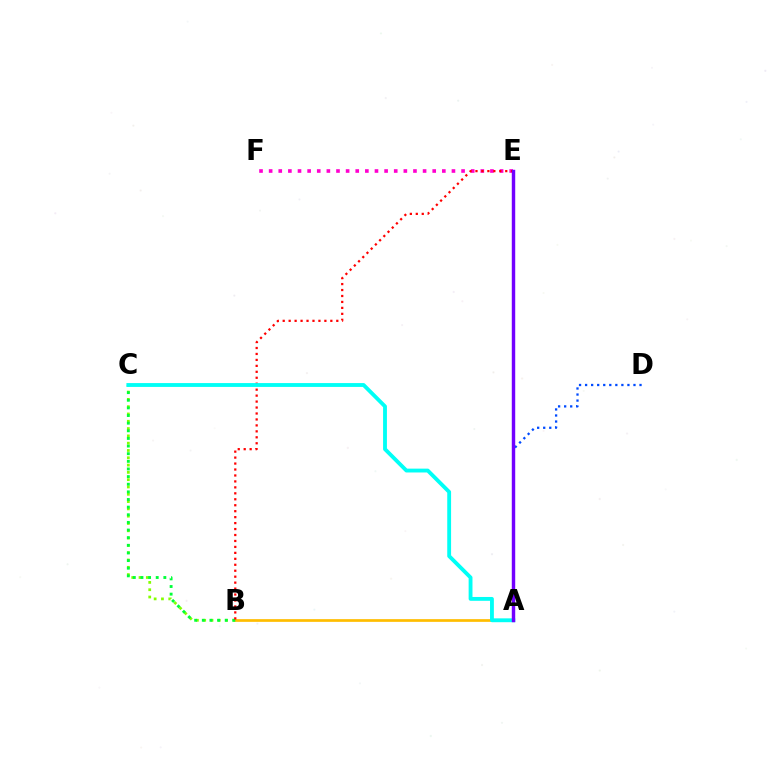{('A', 'D'): [{'color': '#004bff', 'line_style': 'dotted', 'thickness': 1.64}], ('B', 'C'): [{'color': '#84ff00', 'line_style': 'dotted', 'thickness': 1.98}, {'color': '#00ff39', 'line_style': 'dotted', 'thickness': 2.07}], ('A', 'B'): [{'color': '#ffbd00', 'line_style': 'solid', 'thickness': 1.95}], ('E', 'F'): [{'color': '#ff00cf', 'line_style': 'dotted', 'thickness': 2.61}], ('B', 'E'): [{'color': '#ff0000', 'line_style': 'dotted', 'thickness': 1.62}], ('A', 'C'): [{'color': '#00fff6', 'line_style': 'solid', 'thickness': 2.77}], ('A', 'E'): [{'color': '#7200ff', 'line_style': 'solid', 'thickness': 2.47}]}